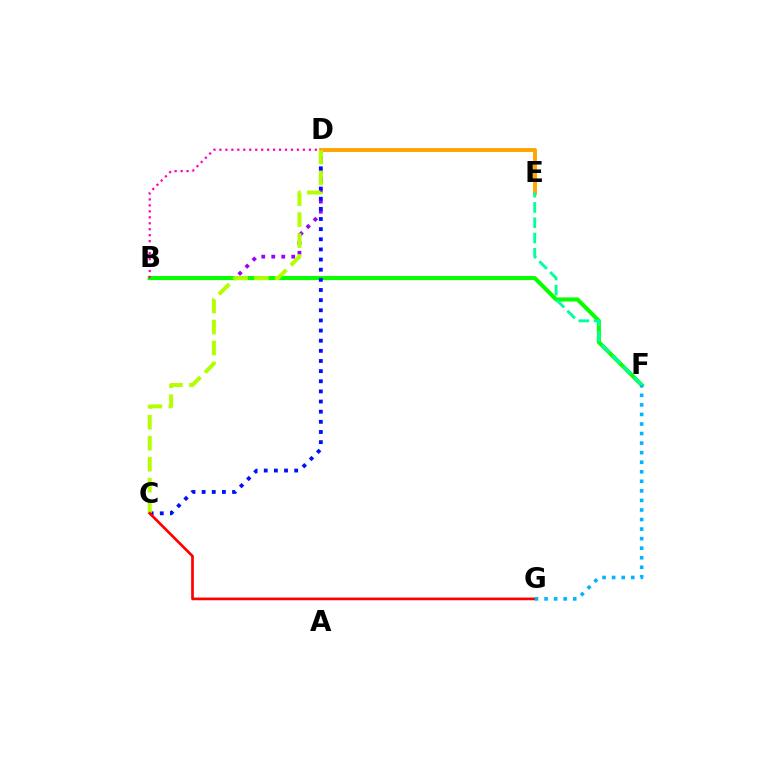{('B', 'D'): [{'color': '#9b00ff', 'line_style': 'dotted', 'thickness': 2.72}, {'color': '#ff00bd', 'line_style': 'dotted', 'thickness': 1.62}], ('B', 'F'): [{'color': '#08ff00', 'line_style': 'solid', 'thickness': 2.93}], ('C', 'D'): [{'color': '#0010ff', 'line_style': 'dotted', 'thickness': 2.76}, {'color': '#b3ff00', 'line_style': 'dashed', 'thickness': 2.85}], ('D', 'E'): [{'color': '#ffa500', 'line_style': 'solid', 'thickness': 2.82}], ('E', 'F'): [{'color': '#00ff9d', 'line_style': 'dashed', 'thickness': 2.07}], ('C', 'G'): [{'color': '#ff0000', 'line_style': 'solid', 'thickness': 1.94}], ('F', 'G'): [{'color': '#00b5ff', 'line_style': 'dotted', 'thickness': 2.6}]}